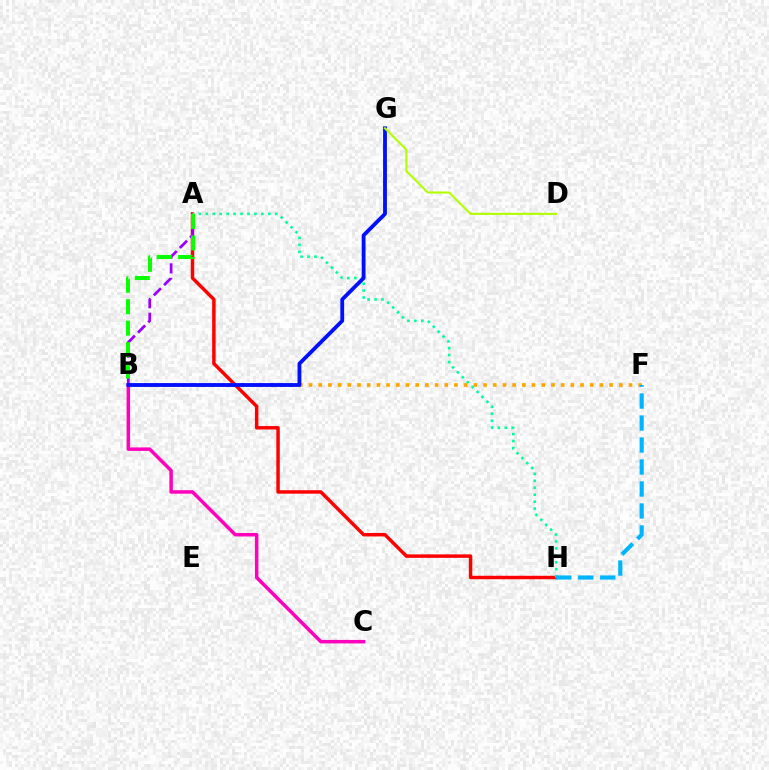{('A', 'H'): [{'color': '#ff0000', 'line_style': 'solid', 'thickness': 2.49}, {'color': '#00ff9d', 'line_style': 'dotted', 'thickness': 1.89}], ('A', 'B'): [{'color': '#9b00ff', 'line_style': 'dashed', 'thickness': 1.98}, {'color': '#08ff00', 'line_style': 'dashed', 'thickness': 2.92}], ('B', 'F'): [{'color': '#ffa500', 'line_style': 'dotted', 'thickness': 2.63}], ('B', 'C'): [{'color': '#ff00bd', 'line_style': 'solid', 'thickness': 2.51}], ('F', 'H'): [{'color': '#00b5ff', 'line_style': 'dashed', 'thickness': 2.99}], ('B', 'G'): [{'color': '#0010ff', 'line_style': 'solid', 'thickness': 2.76}], ('D', 'G'): [{'color': '#b3ff00', 'line_style': 'solid', 'thickness': 1.52}]}